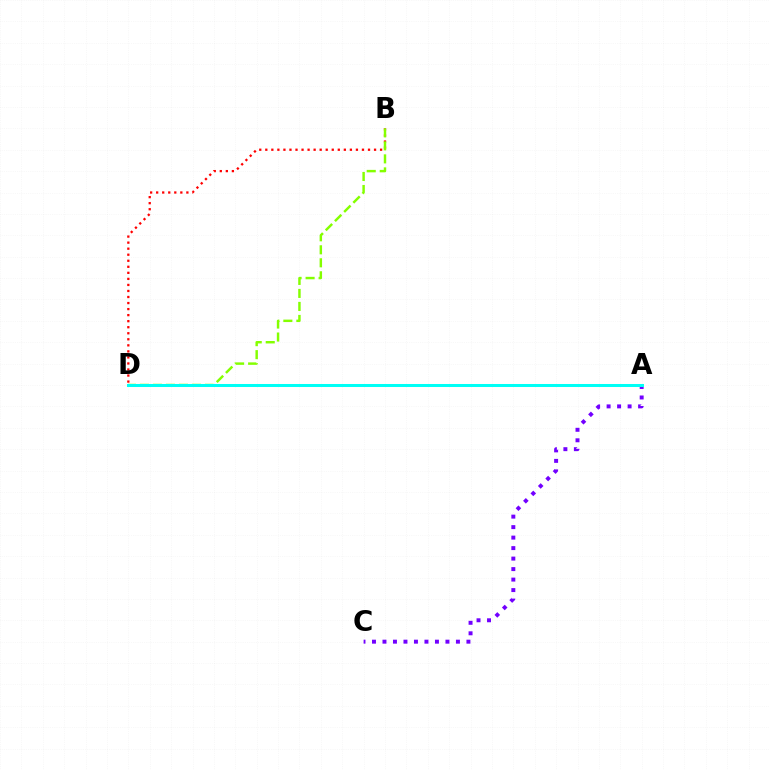{('B', 'D'): [{'color': '#ff0000', 'line_style': 'dotted', 'thickness': 1.64}, {'color': '#84ff00', 'line_style': 'dashed', 'thickness': 1.77}], ('A', 'C'): [{'color': '#7200ff', 'line_style': 'dotted', 'thickness': 2.85}], ('A', 'D'): [{'color': '#00fff6', 'line_style': 'solid', 'thickness': 2.17}]}